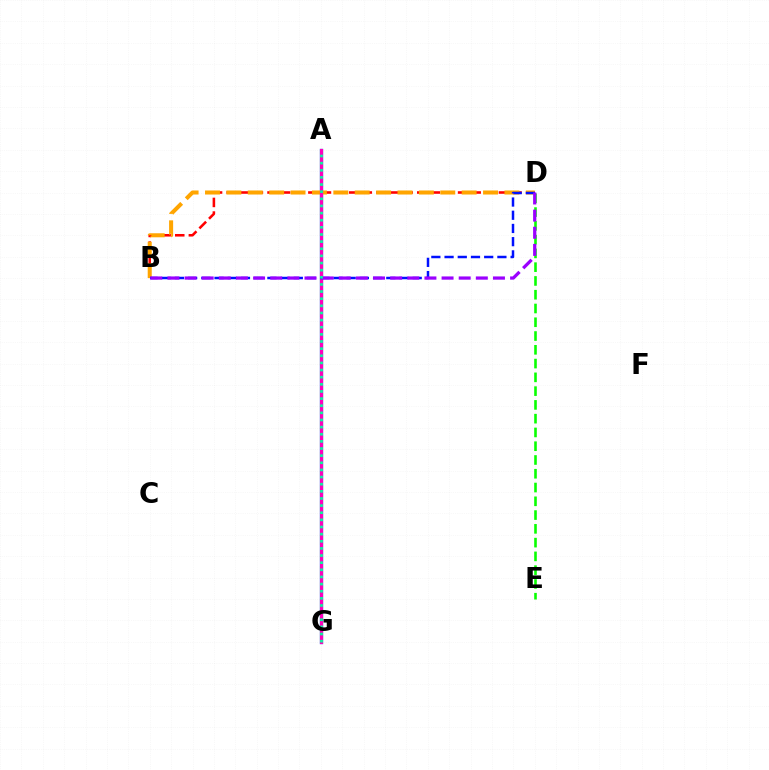{('A', 'G'): [{'color': '#00b5ff', 'line_style': 'solid', 'thickness': 2.39}, {'color': '#b3ff00', 'line_style': 'dashed', 'thickness': 2.21}, {'color': '#ff00bd', 'line_style': 'solid', 'thickness': 2.3}, {'color': '#00ff9d', 'line_style': 'dotted', 'thickness': 1.94}], ('B', 'D'): [{'color': '#ff0000', 'line_style': 'dashed', 'thickness': 1.85}, {'color': '#ffa500', 'line_style': 'dashed', 'thickness': 2.91}, {'color': '#0010ff', 'line_style': 'dashed', 'thickness': 1.79}, {'color': '#9b00ff', 'line_style': 'dashed', 'thickness': 2.33}], ('D', 'E'): [{'color': '#08ff00', 'line_style': 'dashed', 'thickness': 1.87}]}